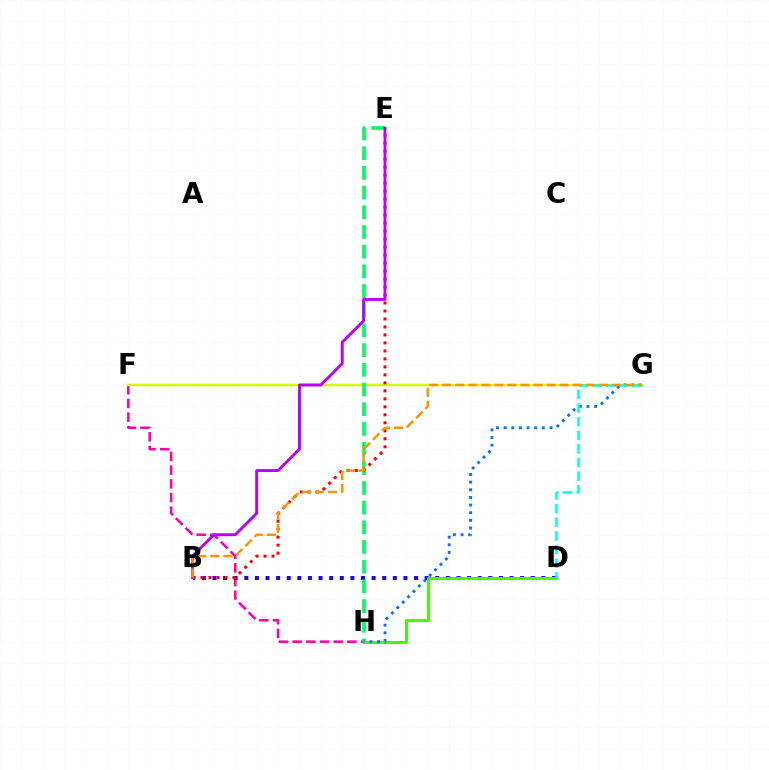{('F', 'H'): [{'color': '#ff00ac', 'line_style': 'dashed', 'thickness': 1.86}], ('F', 'G'): [{'color': '#d1ff00', 'line_style': 'solid', 'thickness': 1.8}], ('B', 'D'): [{'color': '#2500ff', 'line_style': 'dotted', 'thickness': 2.88}], ('E', 'H'): [{'color': '#00ff5c', 'line_style': 'dashed', 'thickness': 2.67}], ('D', 'H'): [{'color': '#3dff00', 'line_style': 'solid', 'thickness': 2.15}], ('B', 'E'): [{'color': '#ff0000', 'line_style': 'dotted', 'thickness': 2.17}, {'color': '#b900ff', 'line_style': 'solid', 'thickness': 2.09}], ('G', 'H'): [{'color': '#0074ff', 'line_style': 'dotted', 'thickness': 2.08}], ('D', 'G'): [{'color': '#00fff6', 'line_style': 'dashed', 'thickness': 1.85}], ('B', 'G'): [{'color': '#ff9400', 'line_style': 'dashed', 'thickness': 1.77}]}